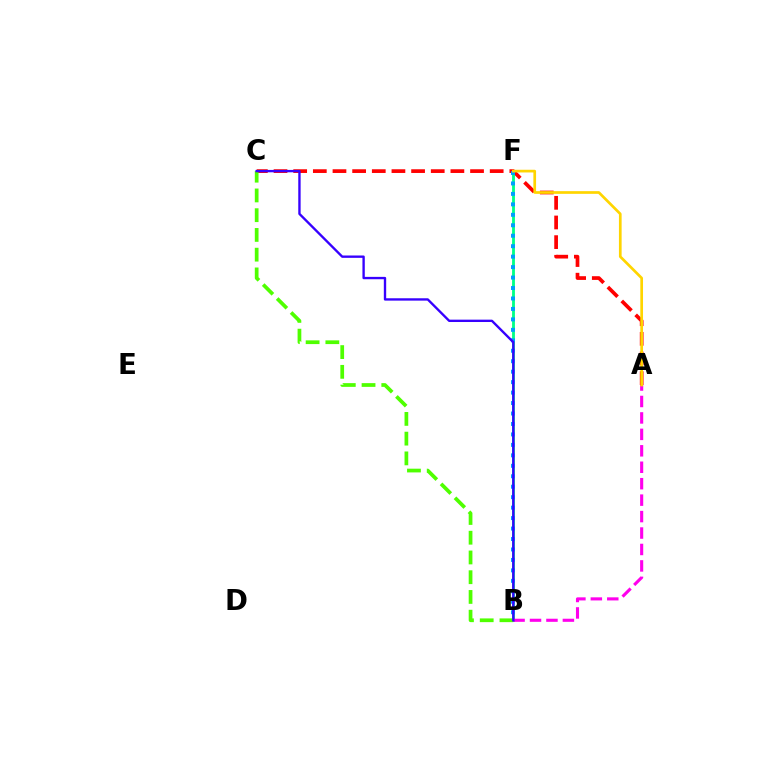{('A', 'C'): [{'color': '#ff0000', 'line_style': 'dashed', 'thickness': 2.67}], ('B', 'F'): [{'color': '#00ff86', 'line_style': 'solid', 'thickness': 2.04}, {'color': '#009eff', 'line_style': 'dotted', 'thickness': 2.84}], ('A', 'B'): [{'color': '#ff00ed', 'line_style': 'dashed', 'thickness': 2.23}], ('A', 'F'): [{'color': '#ffd500', 'line_style': 'solid', 'thickness': 1.94}], ('B', 'C'): [{'color': '#4fff00', 'line_style': 'dashed', 'thickness': 2.68}, {'color': '#3700ff', 'line_style': 'solid', 'thickness': 1.7}]}